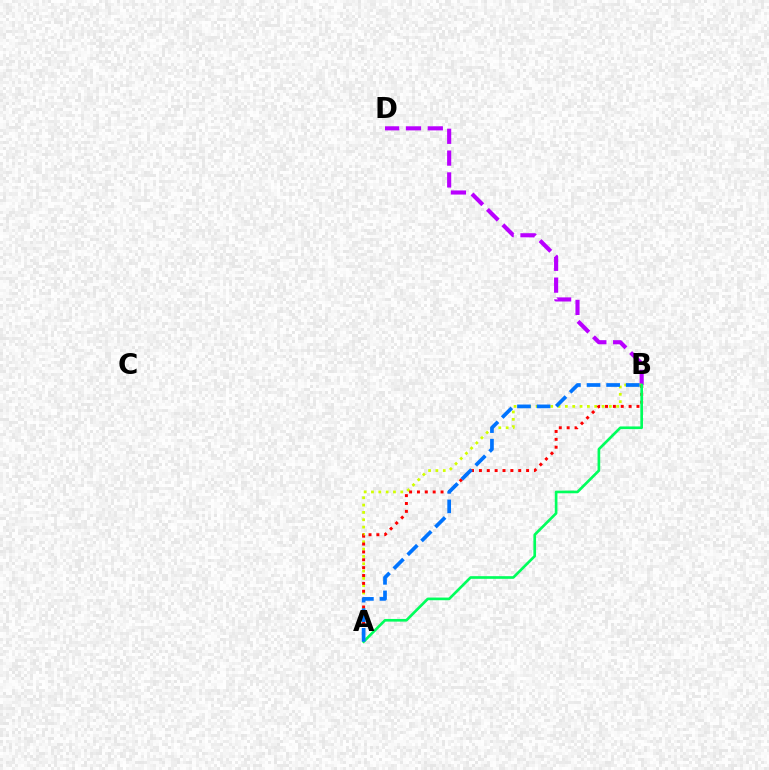{('B', 'D'): [{'color': '#b900ff', 'line_style': 'dashed', 'thickness': 2.96}], ('A', 'B'): [{'color': '#d1ff00', 'line_style': 'dotted', 'thickness': 1.99}, {'color': '#ff0000', 'line_style': 'dotted', 'thickness': 2.14}, {'color': '#00ff5c', 'line_style': 'solid', 'thickness': 1.92}, {'color': '#0074ff', 'line_style': 'dashed', 'thickness': 2.66}]}